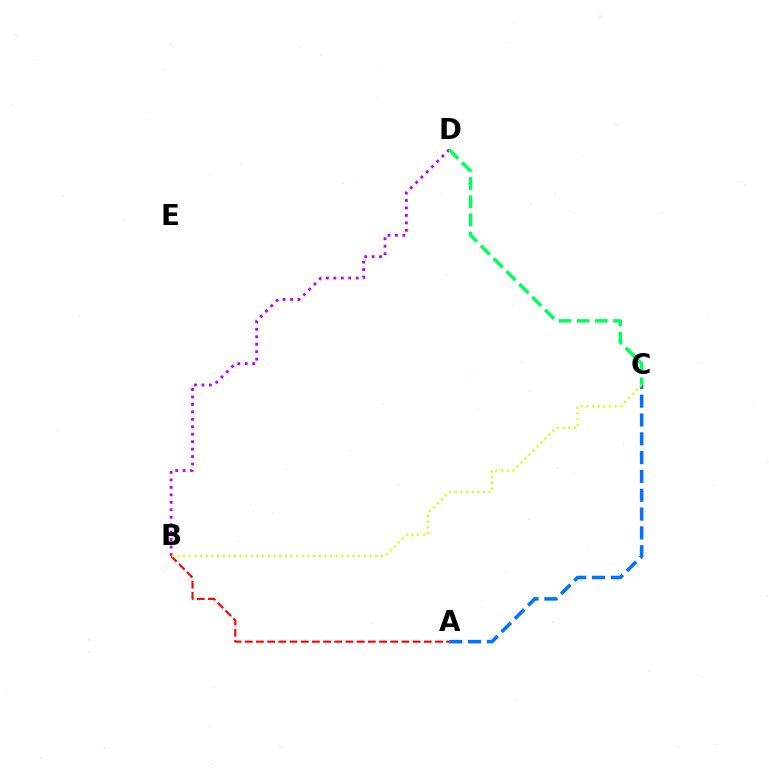{('A', 'C'): [{'color': '#0074ff', 'line_style': 'dashed', 'thickness': 2.56}], ('B', 'D'): [{'color': '#b900ff', 'line_style': 'dotted', 'thickness': 2.03}], ('A', 'B'): [{'color': '#ff0000', 'line_style': 'dashed', 'thickness': 1.52}], ('C', 'D'): [{'color': '#00ff5c', 'line_style': 'dashed', 'thickness': 2.47}], ('B', 'C'): [{'color': '#d1ff00', 'line_style': 'dotted', 'thickness': 1.53}]}